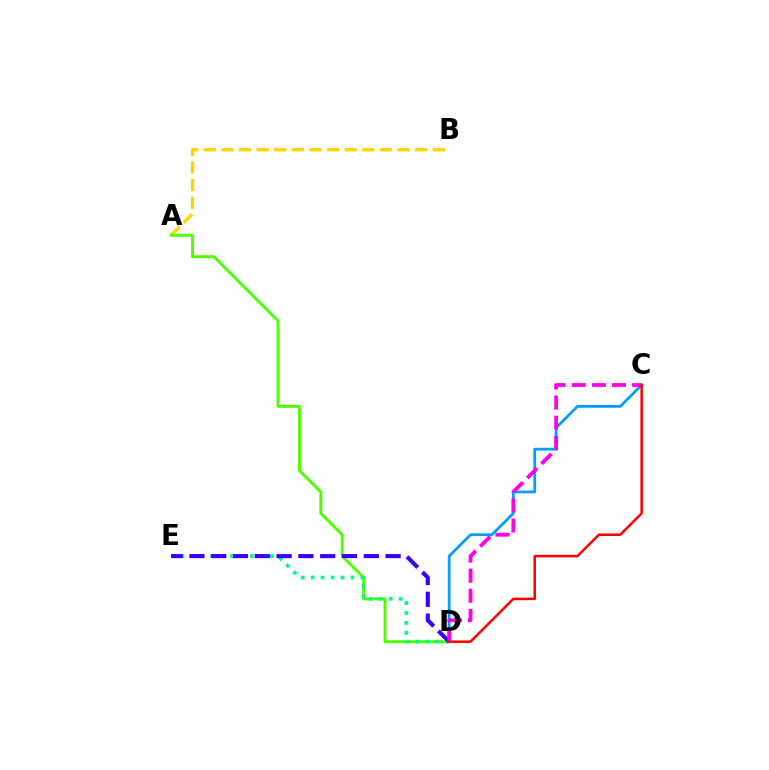{('C', 'D'): [{'color': '#009eff', 'line_style': 'solid', 'thickness': 1.99}, {'color': '#ff00ed', 'line_style': 'dashed', 'thickness': 2.73}, {'color': '#ff0000', 'line_style': 'solid', 'thickness': 1.81}], ('A', 'B'): [{'color': '#ffd500', 'line_style': 'dashed', 'thickness': 2.39}], ('A', 'D'): [{'color': '#4fff00', 'line_style': 'solid', 'thickness': 2.1}], ('D', 'E'): [{'color': '#00ff86', 'line_style': 'dotted', 'thickness': 2.7}, {'color': '#3700ff', 'line_style': 'dashed', 'thickness': 2.96}]}